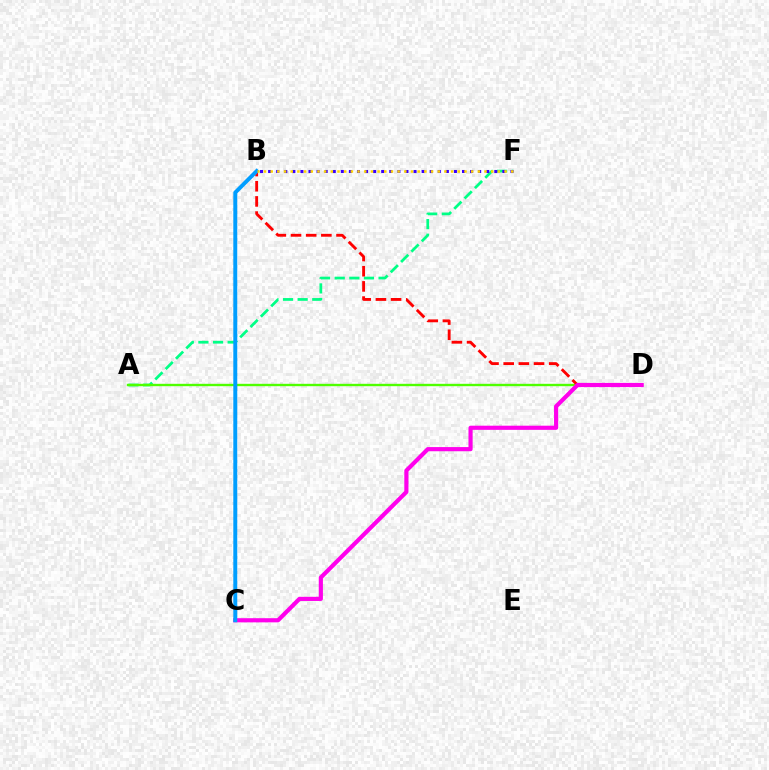{('A', 'F'): [{'color': '#00ff86', 'line_style': 'dashed', 'thickness': 1.99}], ('A', 'D'): [{'color': '#4fff00', 'line_style': 'solid', 'thickness': 1.71}], ('B', 'D'): [{'color': '#ff0000', 'line_style': 'dashed', 'thickness': 2.06}], ('B', 'F'): [{'color': '#3700ff', 'line_style': 'dotted', 'thickness': 2.19}, {'color': '#ffd500', 'line_style': 'dotted', 'thickness': 1.82}], ('C', 'D'): [{'color': '#ff00ed', 'line_style': 'solid', 'thickness': 2.99}], ('B', 'C'): [{'color': '#009eff', 'line_style': 'solid', 'thickness': 2.84}]}